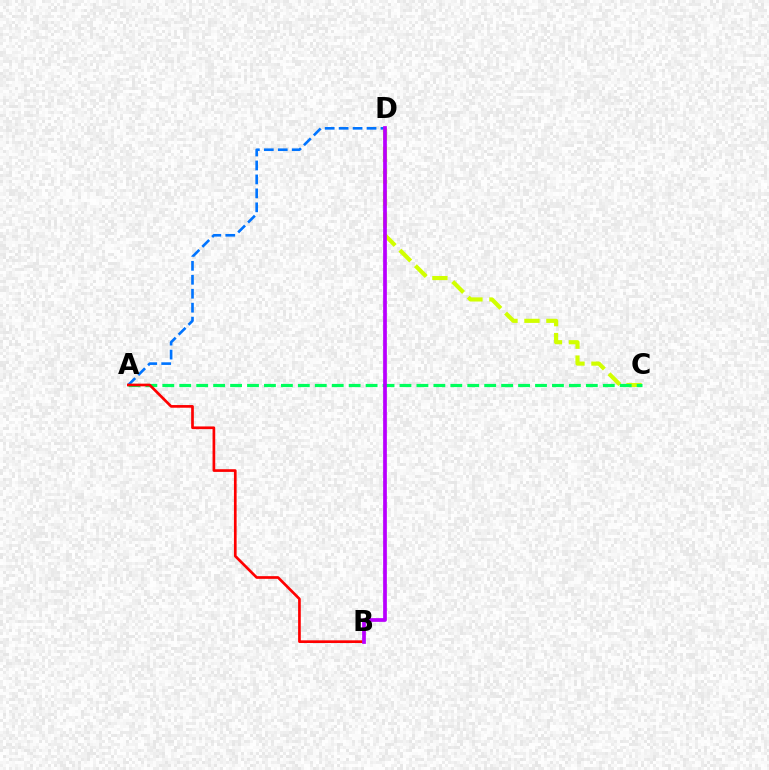{('C', 'D'): [{'color': '#d1ff00', 'line_style': 'dashed', 'thickness': 2.98}], ('A', 'C'): [{'color': '#00ff5c', 'line_style': 'dashed', 'thickness': 2.3}], ('A', 'D'): [{'color': '#0074ff', 'line_style': 'dashed', 'thickness': 1.89}], ('A', 'B'): [{'color': '#ff0000', 'line_style': 'solid', 'thickness': 1.93}], ('B', 'D'): [{'color': '#b900ff', 'line_style': 'solid', 'thickness': 2.69}]}